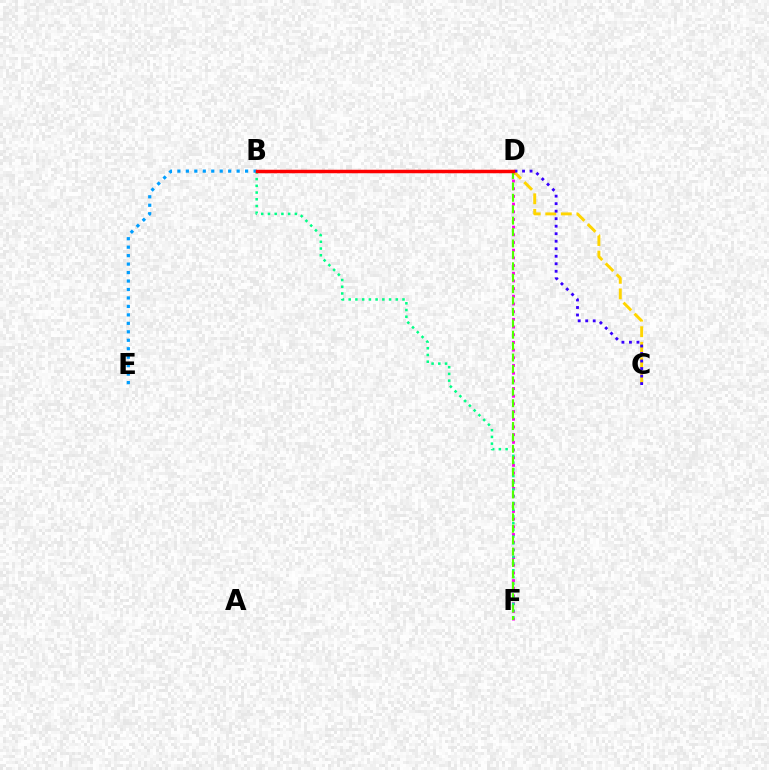{('D', 'F'): [{'color': '#ff00ed', 'line_style': 'dotted', 'thickness': 2.09}, {'color': '#4fff00', 'line_style': 'dashed', 'thickness': 1.55}], ('B', 'F'): [{'color': '#00ff86', 'line_style': 'dotted', 'thickness': 1.83}], ('C', 'D'): [{'color': '#ffd500', 'line_style': 'dashed', 'thickness': 2.11}, {'color': '#3700ff', 'line_style': 'dotted', 'thickness': 2.04}], ('B', 'E'): [{'color': '#009eff', 'line_style': 'dotted', 'thickness': 2.3}], ('B', 'D'): [{'color': '#ff0000', 'line_style': 'solid', 'thickness': 2.51}]}